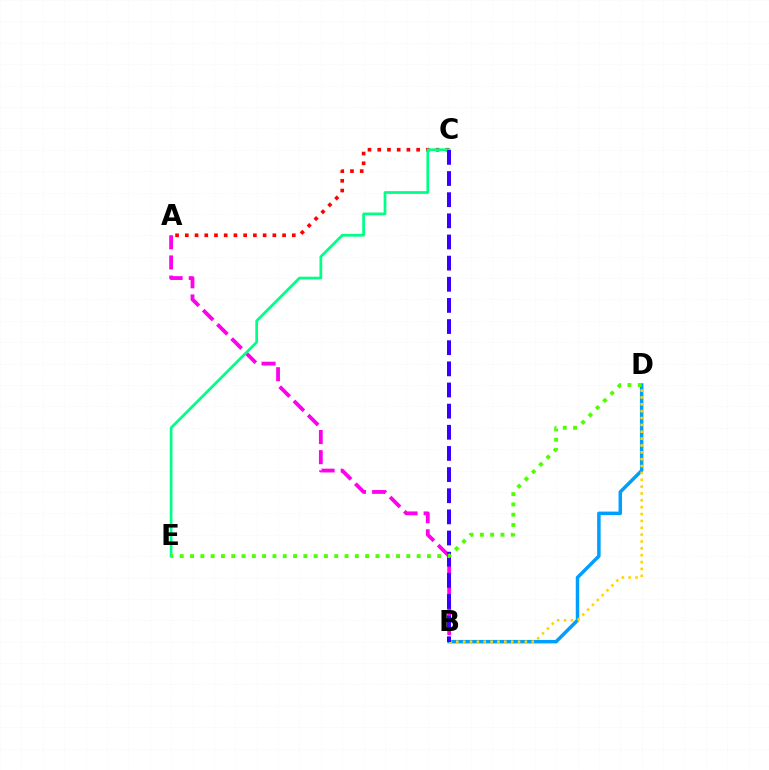{('B', 'D'): [{'color': '#009eff', 'line_style': 'solid', 'thickness': 2.51}, {'color': '#ffd500', 'line_style': 'dotted', 'thickness': 1.86}], ('A', 'C'): [{'color': '#ff0000', 'line_style': 'dotted', 'thickness': 2.64}], ('A', 'B'): [{'color': '#ff00ed', 'line_style': 'dashed', 'thickness': 2.73}], ('C', 'E'): [{'color': '#00ff86', 'line_style': 'solid', 'thickness': 1.96}], ('B', 'C'): [{'color': '#3700ff', 'line_style': 'dashed', 'thickness': 2.87}], ('D', 'E'): [{'color': '#4fff00', 'line_style': 'dotted', 'thickness': 2.8}]}